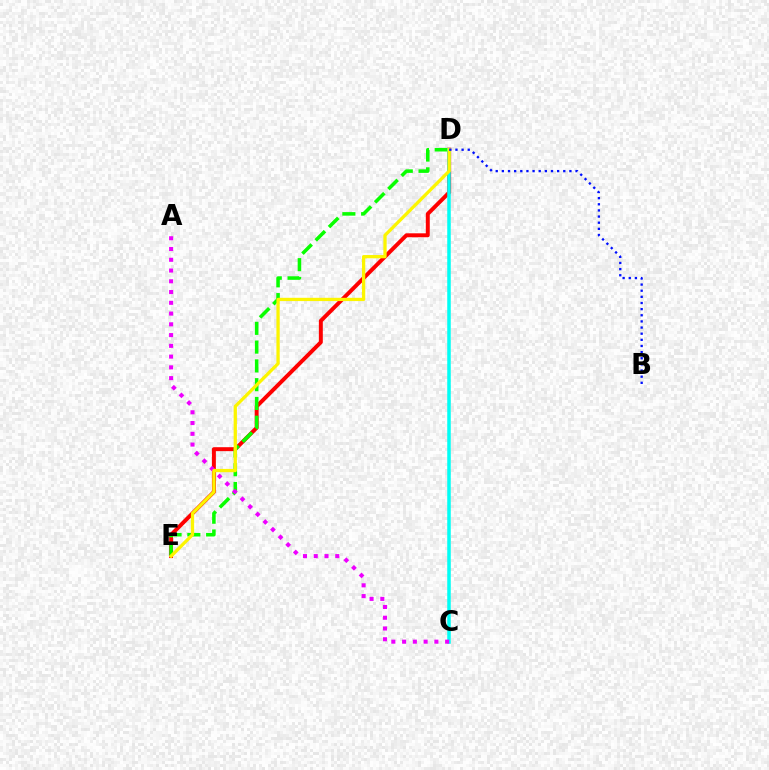{('D', 'E'): [{'color': '#ff0000', 'line_style': 'solid', 'thickness': 2.84}, {'color': '#08ff00', 'line_style': 'dashed', 'thickness': 2.55}, {'color': '#fcf500', 'line_style': 'solid', 'thickness': 2.36}], ('C', 'D'): [{'color': '#00fff6', 'line_style': 'solid', 'thickness': 2.53}], ('A', 'C'): [{'color': '#ee00ff', 'line_style': 'dotted', 'thickness': 2.92}], ('B', 'D'): [{'color': '#0010ff', 'line_style': 'dotted', 'thickness': 1.67}]}